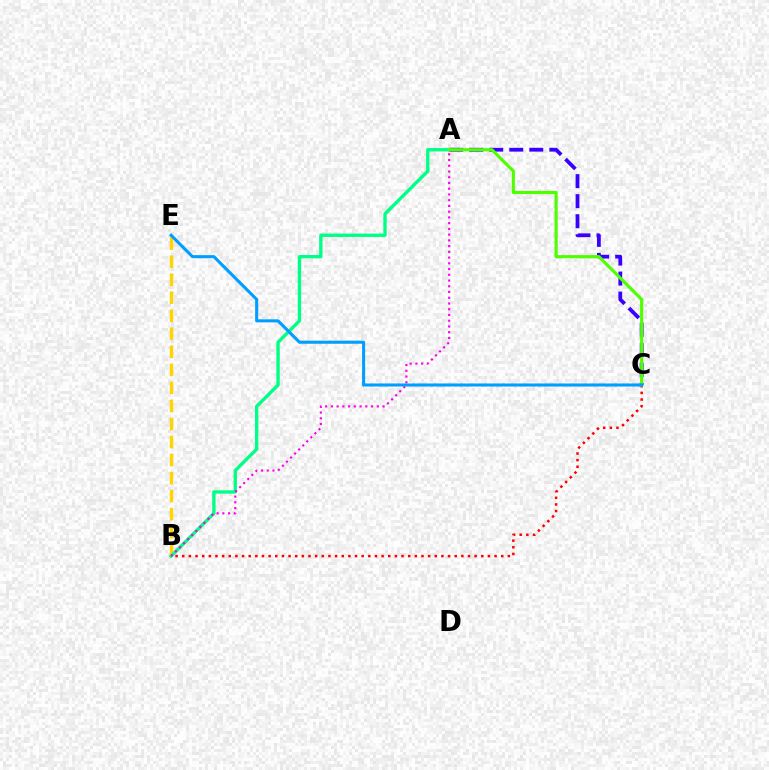{('B', 'E'): [{'color': '#ffd500', 'line_style': 'dashed', 'thickness': 2.45}], ('A', 'C'): [{'color': '#3700ff', 'line_style': 'dashed', 'thickness': 2.72}, {'color': '#4fff00', 'line_style': 'solid', 'thickness': 2.27}], ('A', 'B'): [{'color': '#00ff86', 'line_style': 'solid', 'thickness': 2.41}, {'color': '#ff00ed', 'line_style': 'dotted', 'thickness': 1.56}], ('B', 'C'): [{'color': '#ff0000', 'line_style': 'dotted', 'thickness': 1.81}], ('C', 'E'): [{'color': '#009eff', 'line_style': 'solid', 'thickness': 2.21}]}